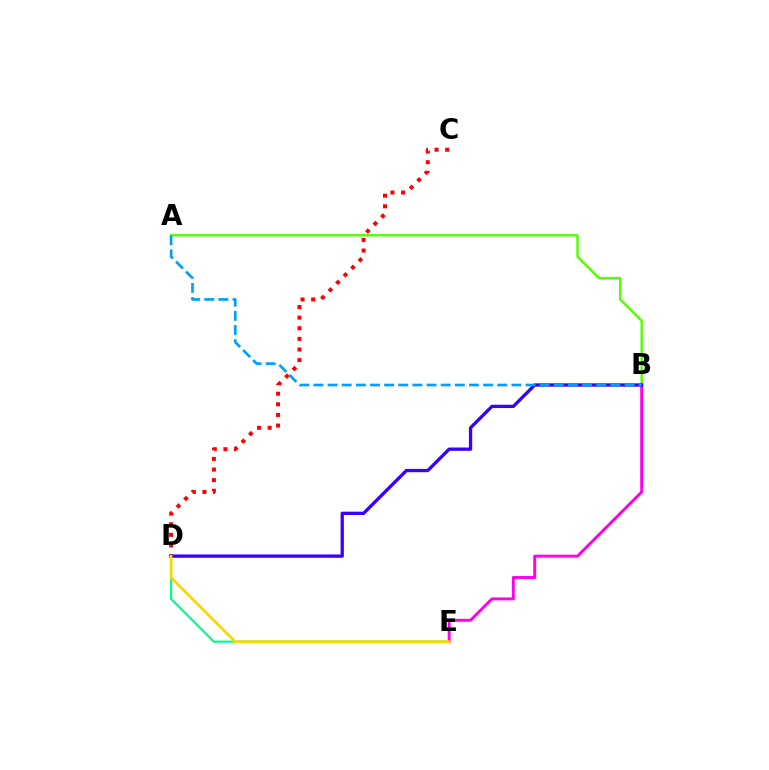{('A', 'B'): [{'color': '#4fff00', 'line_style': 'solid', 'thickness': 1.69}, {'color': '#009eff', 'line_style': 'dashed', 'thickness': 1.92}], ('C', 'D'): [{'color': '#ff0000', 'line_style': 'dotted', 'thickness': 2.89}], ('D', 'E'): [{'color': '#00ff86', 'line_style': 'solid', 'thickness': 1.56}, {'color': '#ffd500', 'line_style': 'solid', 'thickness': 1.95}], ('B', 'E'): [{'color': '#ff00ed', 'line_style': 'solid', 'thickness': 2.1}], ('B', 'D'): [{'color': '#3700ff', 'line_style': 'solid', 'thickness': 2.38}]}